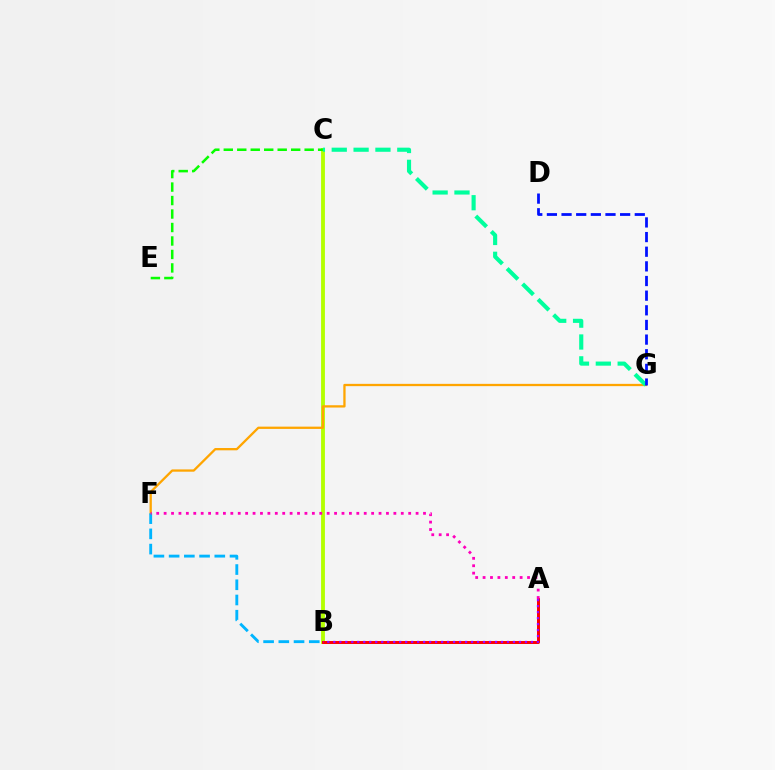{('B', 'C'): [{'color': '#b3ff00', 'line_style': 'solid', 'thickness': 2.77}], ('C', 'E'): [{'color': '#08ff00', 'line_style': 'dashed', 'thickness': 1.83}], ('F', 'G'): [{'color': '#ffa500', 'line_style': 'solid', 'thickness': 1.65}], ('C', 'G'): [{'color': '#00ff9d', 'line_style': 'dashed', 'thickness': 2.97}], ('B', 'F'): [{'color': '#00b5ff', 'line_style': 'dashed', 'thickness': 2.07}], ('A', 'B'): [{'color': '#ff0000', 'line_style': 'solid', 'thickness': 2.14}, {'color': '#9b00ff', 'line_style': 'dotted', 'thickness': 1.63}], ('D', 'G'): [{'color': '#0010ff', 'line_style': 'dashed', 'thickness': 1.99}], ('A', 'F'): [{'color': '#ff00bd', 'line_style': 'dotted', 'thickness': 2.01}]}